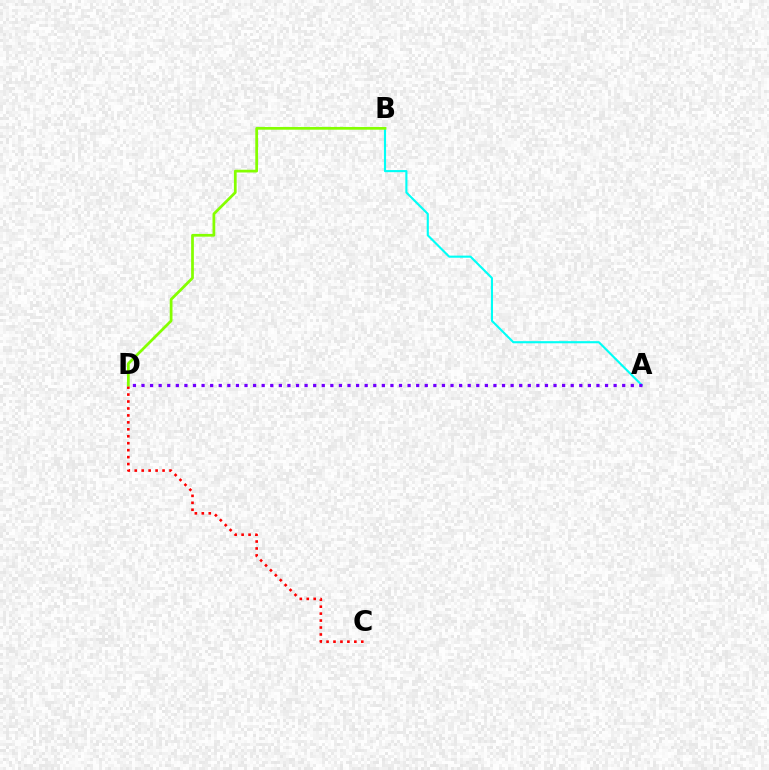{('C', 'D'): [{'color': '#ff0000', 'line_style': 'dotted', 'thickness': 1.89}], ('A', 'B'): [{'color': '#00fff6', 'line_style': 'solid', 'thickness': 1.53}], ('A', 'D'): [{'color': '#7200ff', 'line_style': 'dotted', 'thickness': 2.33}], ('B', 'D'): [{'color': '#84ff00', 'line_style': 'solid', 'thickness': 1.98}]}